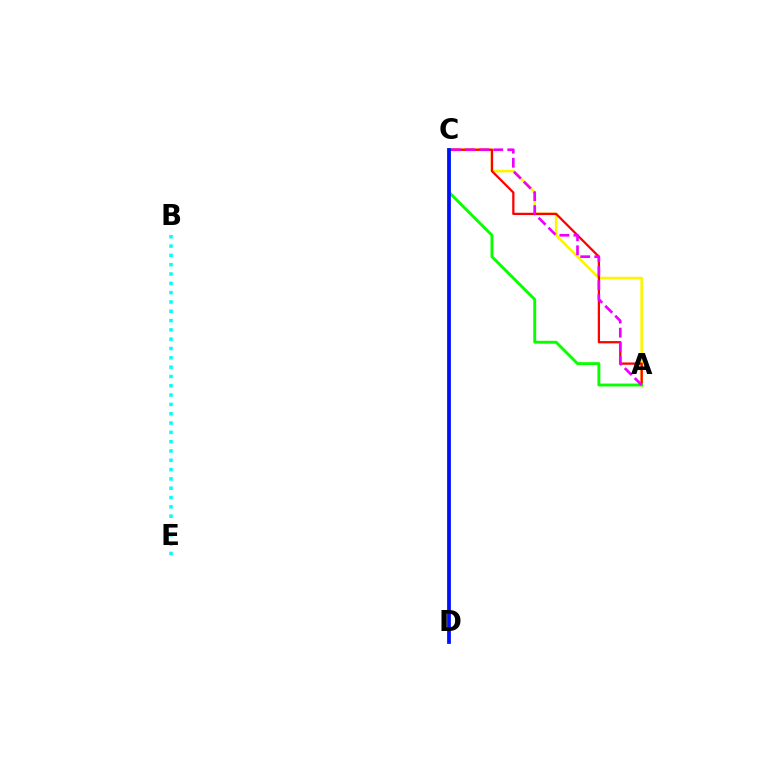{('A', 'C'): [{'color': '#fcf500', 'line_style': 'solid', 'thickness': 1.88}, {'color': '#ff0000', 'line_style': 'solid', 'thickness': 1.63}, {'color': '#08ff00', 'line_style': 'solid', 'thickness': 2.08}, {'color': '#ee00ff', 'line_style': 'dashed', 'thickness': 1.91}], ('B', 'E'): [{'color': '#00fff6', 'line_style': 'dotted', 'thickness': 2.53}], ('C', 'D'): [{'color': '#0010ff', 'line_style': 'solid', 'thickness': 2.71}]}